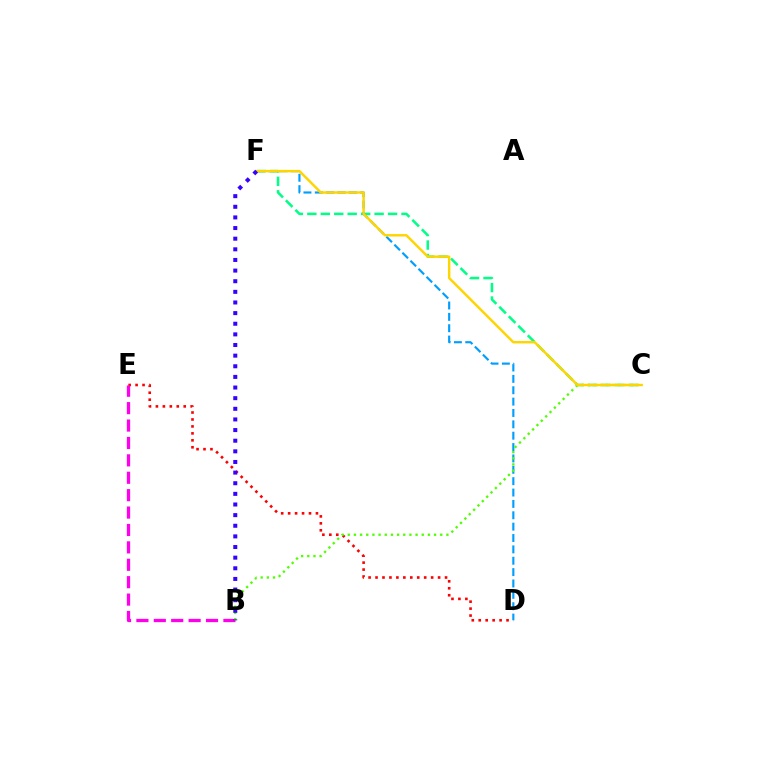{('D', 'E'): [{'color': '#ff0000', 'line_style': 'dotted', 'thickness': 1.89}], ('C', 'F'): [{'color': '#00ff86', 'line_style': 'dashed', 'thickness': 1.83}, {'color': '#ffd500', 'line_style': 'solid', 'thickness': 1.76}], ('D', 'F'): [{'color': '#009eff', 'line_style': 'dashed', 'thickness': 1.54}], ('B', 'E'): [{'color': '#ff00ed', 'line_style': 'dashed', 'thickness': 2.36}], ('B', 'C'): [{'color': '#4fff00', 'line_style': 'dotted', 'thickness': 1.68}], ('B', 'F'): [{'color': '#3700ff', 'line_style': 'dotted', 'thickness': 2.89}]}